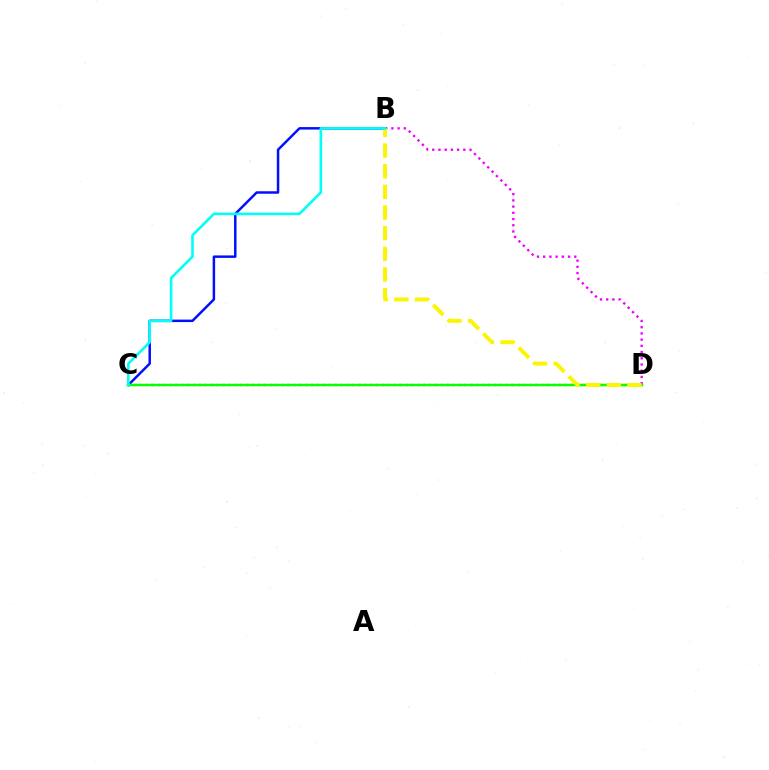{('C', 'D'): [{'color': '#ff0000', 'line_style': 'dotted', 'thickness': 1.6}, {'color': '#08ff00', 'line_style': 'solid', 'thickness': 1.77}], ('B', 'D'): [{'color': '#ee00ff', 'line_style': 'dotted', 'thickness': 1.69}, {'color': '#fcf500', 'line_style': 'dashed', 'thickness': 2.81}], ('B', 'C'): [{'color': '#0010ff', 'line_style': 'solid', 'thickness': 1.79}, {'color': '#00fff6', 'line_style': 'solid', 'thickness': 1.87}]}